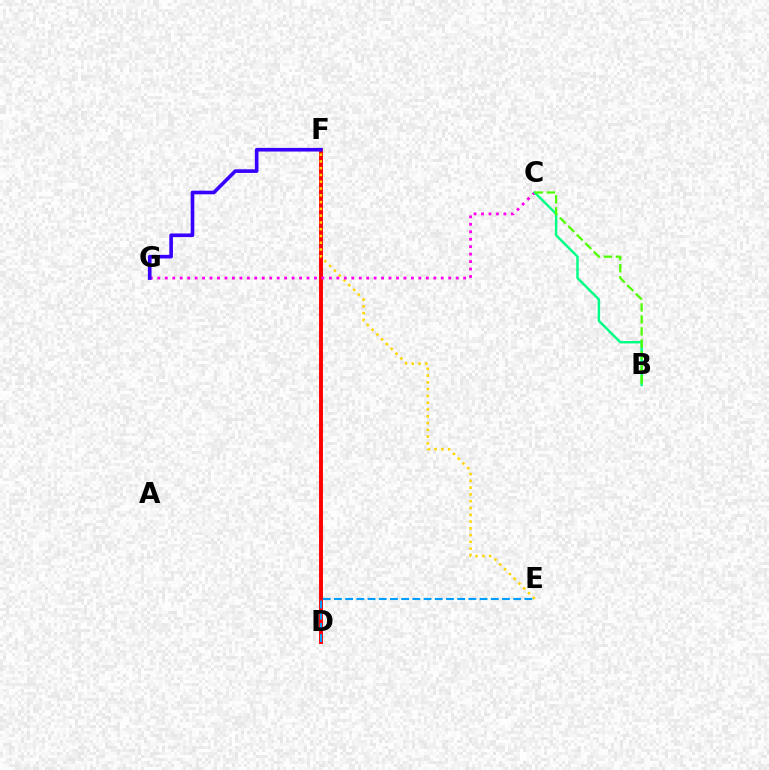{('D', 'F'): [{'color': '#ff0000', 'line_style': 'solid', 'thickness': 2.83}], ('E', 'F'): [{'color': '#ffd500', 'line_style': 'dotted', 'thickness': 1.84}], ('C', 'G'): [{'color': '#ff00ed', 'line_style': 'dotted', 'thickness': 2.03}], ('B', 'C'): [{'color': '#00ff86', 'line_style': 'solid', 'thickness': 1.75}, {'color': '#4fff00', 'line_style': 'dashed', 'thickness': 1.63}], ('F', 'G'): [{'color': '#3700ff', 'line_style': 'solid', 'thickness': 2.62}], ('D', 'E'): [{'color': '#009eff', 'line_style': 'dashed', 'thickness': 1.52}]}